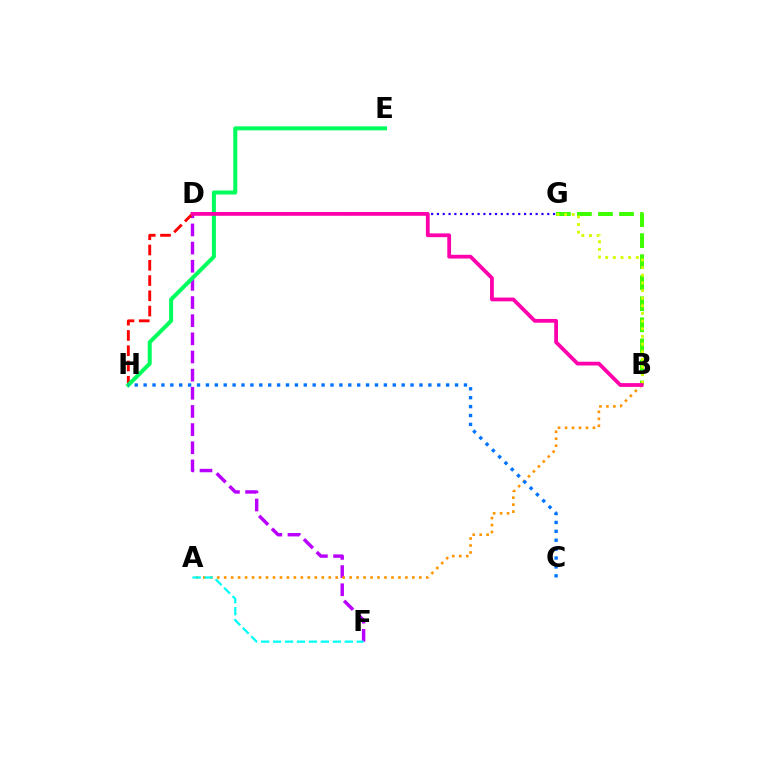{('D', 'F'): [{'color': '#b900ff', 'line_style': 'dashed', 'thickness': 2.47}], ('D', 'H'): [{'color': '#ff0000', 'line_style': 'dashed', 'thickness': 2.07}], ('E', 'H'): [{'color': '#00ff5c', 'line_style': 'solid', 'thickness': 2.89}], ('B', 'G'): [{'color': '#3dff00', 'line_style': 'dashed', 'thickness': 2.86}, {'color': '#d1ff00', 'line_style': 'dotted', 'thickness': 2.08}], ('A', 'B'): [{'color': '#ff9400', 'line_style': 'dotted', 'thickness': 1.89}], ('A', 'F'): [{'color': '#00fff6', 'line_style': 'dashed', 'thickness': 1.62}], ('D', 'G'): [{'color': '#2500ff', 'line_style': 'dotted', 'thickness': 1.58}], ('B', 'D'): [{'color': '#ff00ac', 'line_style': 'solid', 'thickness': 2.71}], ('C', 'H'): [{'color': '#0074ff', 'line_style': 'dotted', 'thickness': 2.42}]}